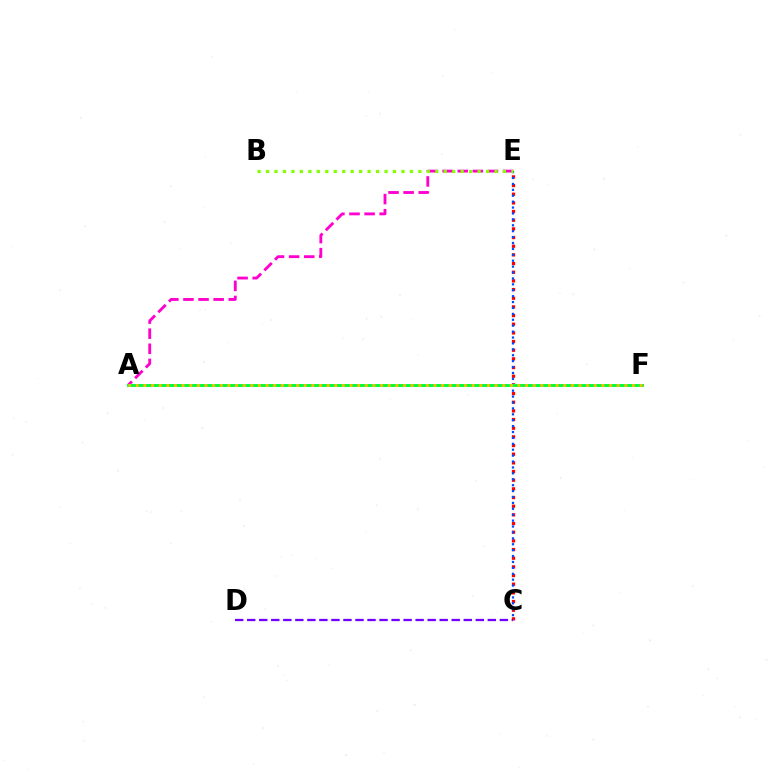{('C', 'E'): [{'color': '#ff0000', 'line_style': 'dotted', 'thickness': 2.35}, {'color': '#004bff', 'line_style': 'dotted', 'thickness': 1.6}], ('C', 'D'): [{'color': '#7200ff', 'line_style': 'dashed', 'thickness': 1.63}], ('A', 'E'): [{'color': '#ff00cf', 'line_style': 'dashed', 'thickness': 2.05}], ('B', 'E'): [{'color': '#84ff00', 'line_style': 'dotted', 'thickness': 2.3}], ('A', 'F'): [{'color': '#00fff6', 'line_style': 'solid', 'thickness': 1.96}, {'color': '#00ff39', 'line_style': 'solid', 'thickness': 2.05}, {'color': '#ffbd00', 'line_style': 'dotted', 'thickness': 2.07}]}